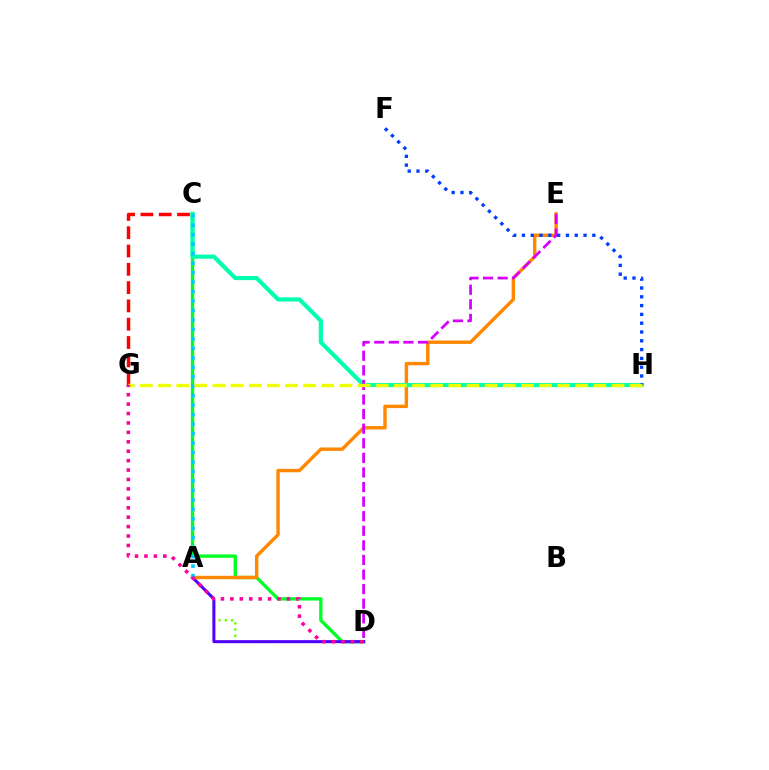{('C', 'D'): [{'color': '#00ff27', 'line_style': 'solid', 'thickness': 2.4}], ('A', 'D'): [{'color': '#66ff00', 'line_style': 'dotted', 'thickness': 1.69}, {'color': '#4f00ff', 'line_style': 'solid', 'thickness': 2.17}], ('A', 'E'): [{'color': '#ff8800', 'line_style': 'solid', 'thickness': 2.46}], ('C', 'G'): [{'color': '#ff0000', 'line_style': 'dashed', 'thickness': 2.49}], ('C', 'H'): [{'color': '#00ffaf', 'line_style': 'solid', 'thickness': 2.99}], ('D', 'E'): [{'color': '#d600ff', 'line_style': 'dashed', 'thickness': 1.98}], ('A', 'C'): [{'color': '#00c7ff', 'line_style': 'dotted', 'thickness': 2.57}], ('F', 'H'): [{'color': '#003fff', 'line_style': 'dotted', 'thickness': 2.39}], ('G', 'H'): [{'color': '#eeff00', 'line_style': 'dashed', 'thickness': 2.46}], ('D', 'G'): [{'color': '#ff00a0', 'line_style': 'dotted', 'thickness': 2.56}]}